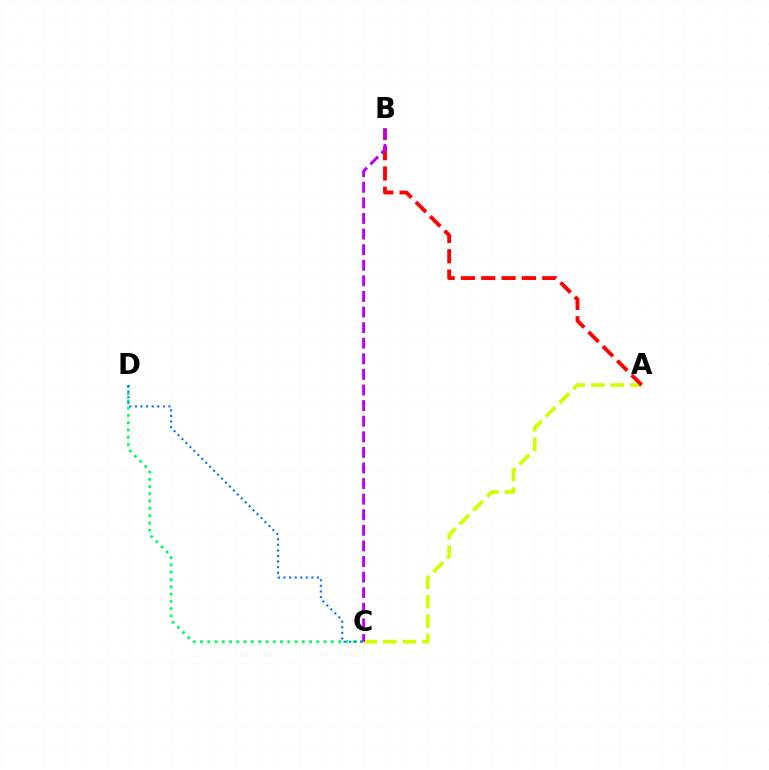{('A', 'C'): [{'color': '#d1ff00', 'line_style': 'dashed', 'thickness': 2.65}], ('C', 'D'): [{'color': '#00ff5c', 'line_style': 'dotted', 'thickness': 1.98}, {'color': '#0074ff', 'line_style': 'dotted', 'thickness': 1.52}], ('A', 'B'): [{'color': '#ff0000', 'line_style': 'dashed', 'thickness': 2.76}], ('B', 'C'): [{'color': '#b900ff', 'line_style': 'dashed', 'thickness': 2.12}]}